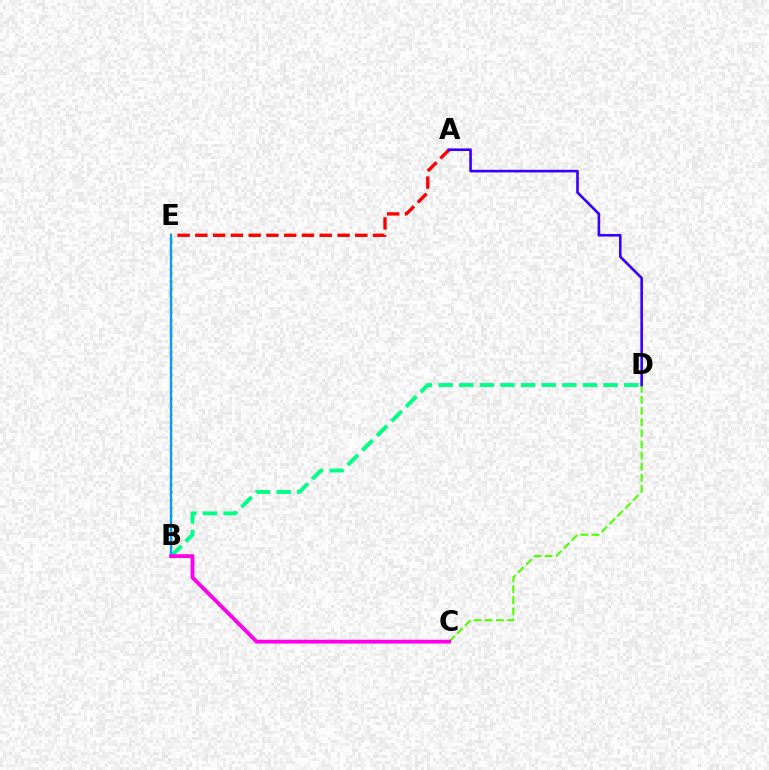{('A', 'E'): [{'color': '#ff0000', 'line_style': 'dashed', 'thickness': 2.41}], ('B', 'E'): [{'color': '#ffd500', 'line_style': 'dotted', 'thickness': 2.12}, {'color': '#009eff', 'line_style': 'solid', 'thickness': 1.7}], ('C', 'D'): [{'color': '#4fff00', 'line_style': 'dashed', 'thickness': 1.51}], ('B', 'D'): [{'color': '#00ff86', 'line_style': 'dashed', 'thickness': 2.8}], ('A', 'D'): [{'color': '#3700ff', 'line_style': 'solid', 'thickness': 1.9}], ('B', 'C'): [{'color': '#ff00ed', 'line_style': 'solid', 'thickness': 2.75}]}